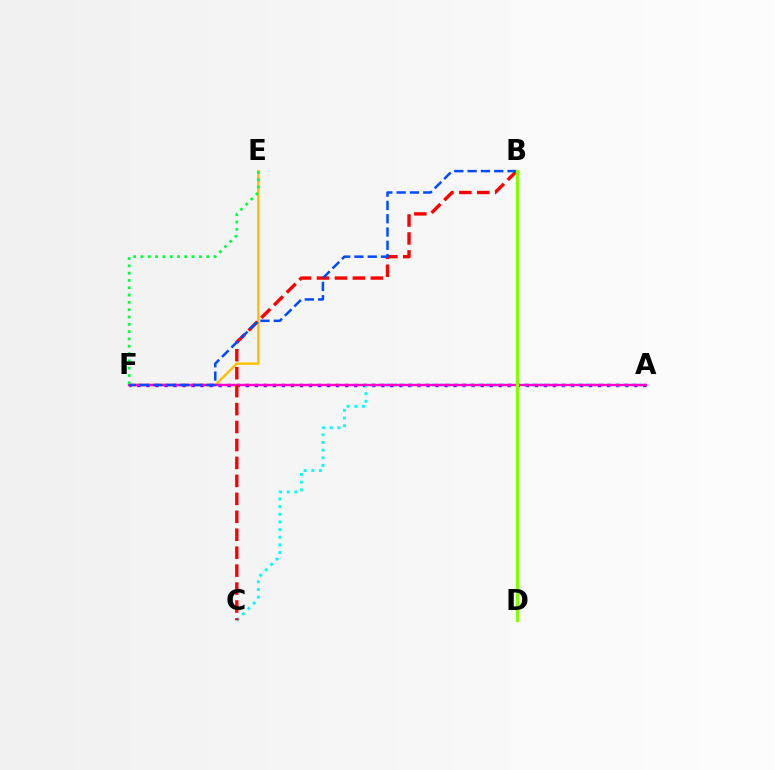{('E', 'F'): [{'color': '#ffbd00', 'line_style': 'solid', 'thickness': 1.7}, {'color': '#00ff39', 'line_style': 'dotted', 'thickness': 1.99}], ('A', 'F'): [{'color': '#7200ff', 'line_style': 'dotted', 'thickness': 2.45}, {'color': '#ff00cf', 'line_style': 'solid', 'thickness': 1.72}], ('A', 'C'): [{'color': '#00fff6', 'line_style': 'dotted', 'thickness': 2.08}], ('B', 'C'): [{'color': '#ff0000', 'line_style': 'dashed', 'thickness': 2.44}], ('B', 'F'): [{'color': '#004bff', 'line_style': 'dashed', 'thickness': 1.81}], ('B', 'D'): [{'color': '#84ff00', 'line_style': 'solid', 'thickness': 2.36}]}